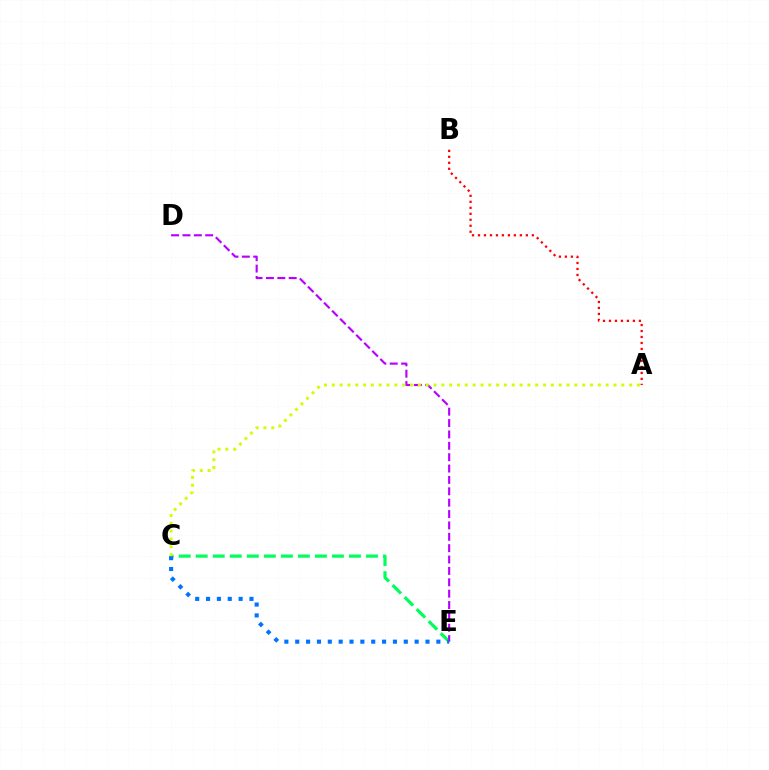{('C', 'E'): [{'color': '#00ff5c', 'line_style': 'dashed', 'thickness': 2.31}, {'color': '#0074ff', 'line_style': 'dotted', 'thickness': 2.95}], ('D', 'E'): [{'color': '#b900ff', 'line_style': 'dashed', 'thickness': 1.55}], ('A', 'B'): [{'color': '#ff0000', 'line_style': 'dotted', 'thickness': 1.63}], ('A', 'C'): [{'color': '#d1ff00', 'line_style': 'dotted', 'thickness': 2.13}]}